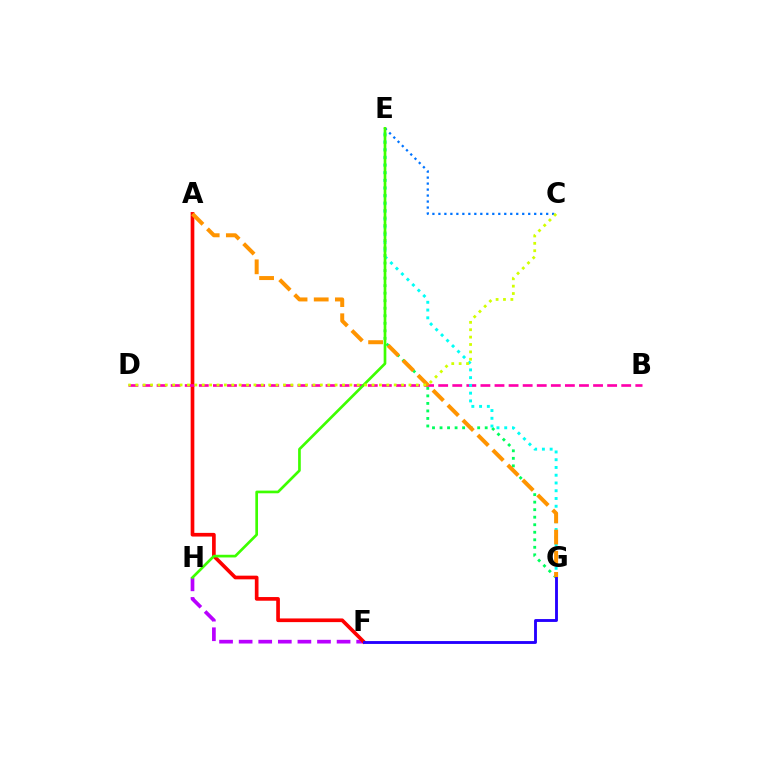{('F', 'H'): [{'color': '#b900ff', 'line_style': 'dashed', 'thickness': 2.66}], ('A', 'F'): [{'color': '#ff0000', 'line_style': 'solid', 'thickness': 2.65}], ('B', 'D'): [{'color': '#ff00ac', 'line_style': 'dashed', 'thickness': 1.91}], ('E', 'G'): [{'color': '#00ff5c', 'line_style': 'dotted', 'thickness': 2.04}, {'color': '#00fff6', 'line_style': 'dotted', 'thickness': 2.11}], ('A', 'G'): [{'color': '#ff9400', 'line_style': 'dashed', 'thickness': 2.87}], ('C', 'E'): [{'color': '#0074ff', 'line_style': 'dotted', 'thickness': 1.63}], ('E', 'H'): [{'color': '#3dff00', 'line_style': 'solid', 'thickness': 1.93}], ('F', 'G'): [{'color': '#2500ff', 'line_style': 'solid', 'thickness': 2.07}], ('C', 'D'): [{'color': '#d1ff00', 'line_style': 'dotted', 'thickness': 2.01}]}